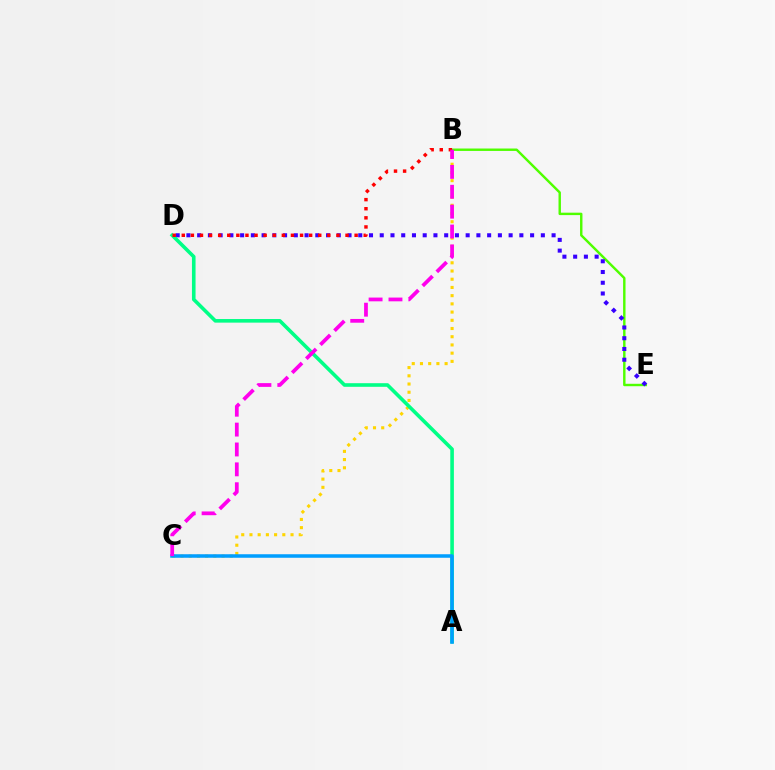{('B', 'E'): [{'color': '#4fff00', 'line_style': 'solid', 'thickness': 1.74}], ('B', 'C'): [{'color': '#ffd500', 'line_style': 'dotted', 'thickness': 2.23}, {'color': '#ff00ed', 'line_style': 'dashed', 'thickness': 2.7}], ('D', 'E'): [{'color': '#3700ff', 'line_style': 'dotted', 'thickness': 2.92}], ('A', 'D'): [{'color': '#00ff86', 'line_style': 'solid', 'thickness': 2.59}], ('A', 'C'): [{'color': '#009eff', 'line_style': 'solid', 'thickness': 2.53}], ('B', 'D'): [{'color': '#ff0000', 'line_style': 'dotted', 'thickness': 2.47}]}